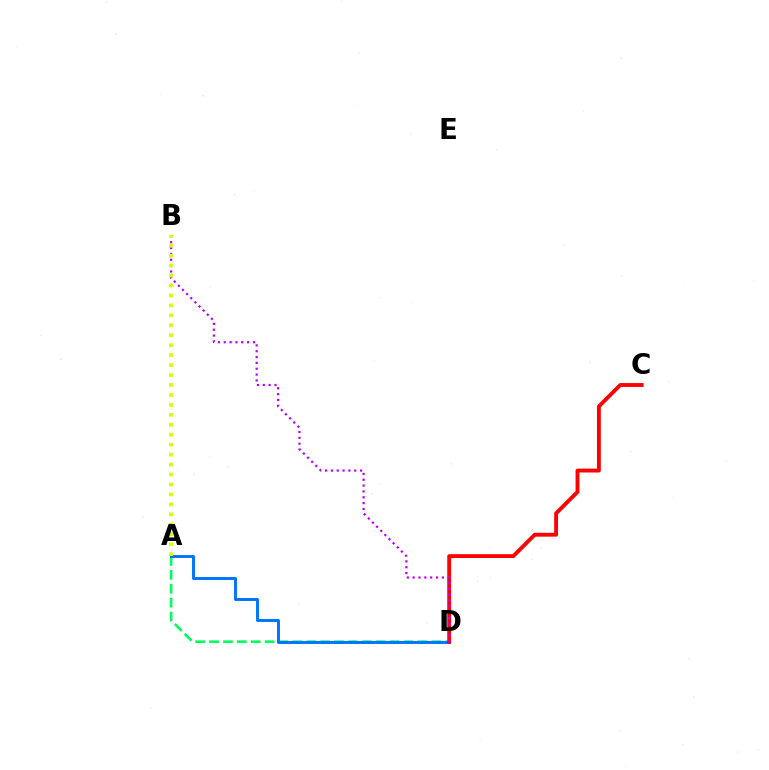{('A', 'D'): [{'color': '#00ff5c', 'line_style': 'dashed', 'thickness': 1.89}, {'color': '#0074ff', 'line_style': 'solid', 'thickness': 2.12}], ('C', 'D'): [{'color': '#ff0000', 'line_style': 'solid', 'thickness': 2.78}], ('B', 'D'): [{'color': '#b900ff', 'line_style': 'dotted', 'thickness': 1.59}], ('A', 'B'): [{'color': '#d1ff00', 'line_style': 'dotted', 'thickness': 2.7}]}